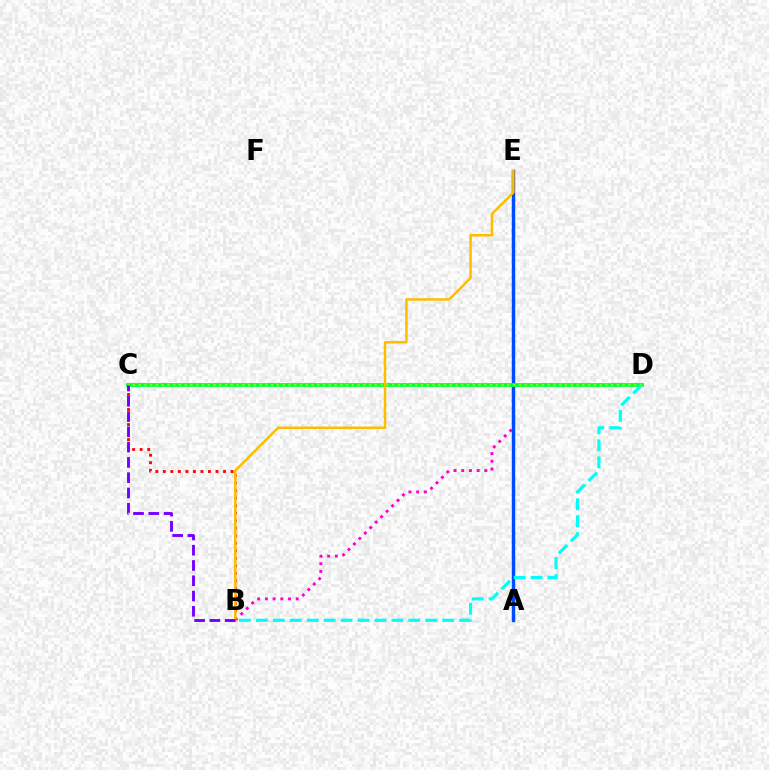{('B', 'C'): [{'color': '#ff0000', 'line_style': 'dotted', 'thickness': 2.04}, {'color': '#7200ff', 'line_style': 'dashed', 'thickness': 2.08}], ('B', 'E'): [{'color': '#ff00cf', 'line_style': 'dotted', 'thickness': 2.09}, {'color': '#ffbd00', 'line_style': 'solid', 'thickness': 1.81}], ('A', 'E'): [{'color': '#004bff', 'line_style': 'solid', 'thickness': 2.46}], ('C', 'D'): [{'color': '#00ff39', 'line_style': 'solid', 'thickness': 2.73}, {'color': '#84ff00', 'line_style': 'dotted', 'thickness': 1.57}], ('B', 'D'): [{'color': '#00fff6', 'line_style': 'dashed', 'thickness': 2.3}]}